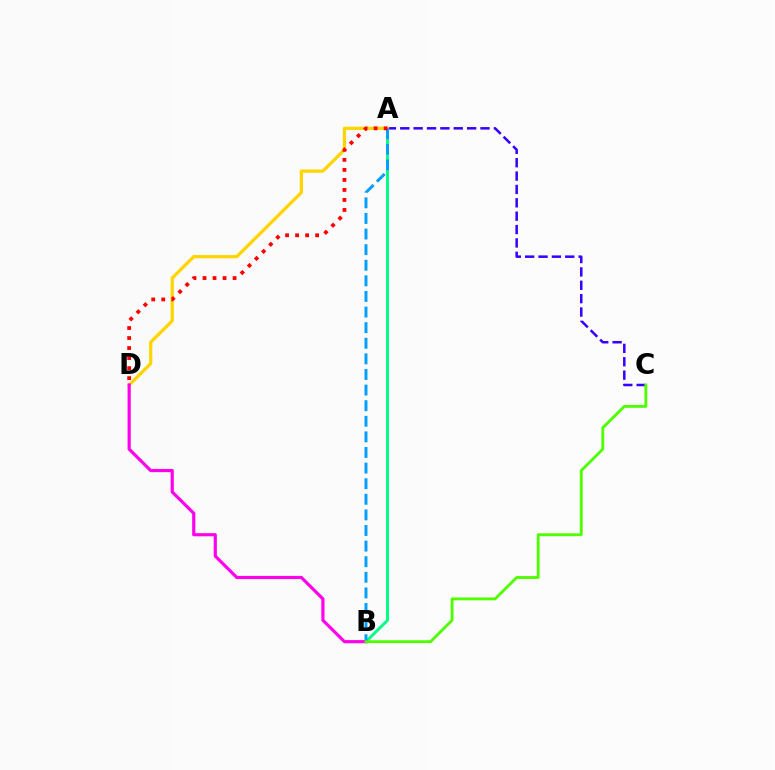{('A', 'B'): [{'color': '#00ff86', 'line_style': 'solid', 'thickness': 2.12}, {'color': '#009eff', 'line_style': 'dashed', 'thickness': 2.12}], ('A', 'C'): [{'color': '#3700ff', 'line_style': 'dashed', 'thickness': 1.82}], ('A', 'D'): [{'color': '#ffd500', 'line_style': 'solid', 'thickness': 2.34}, {'color': '#ff0000', 'line_style': 'dotted', 'thickness': 2.72}], ('B', 'D'): [{'color': '#ff00ed', 'line_style': 'solid', 'thickness': 2.28}], ('B', 'C'): [{'color': '#4fff00', 'line_style': 'solid', 'thickness': 2.06}]}